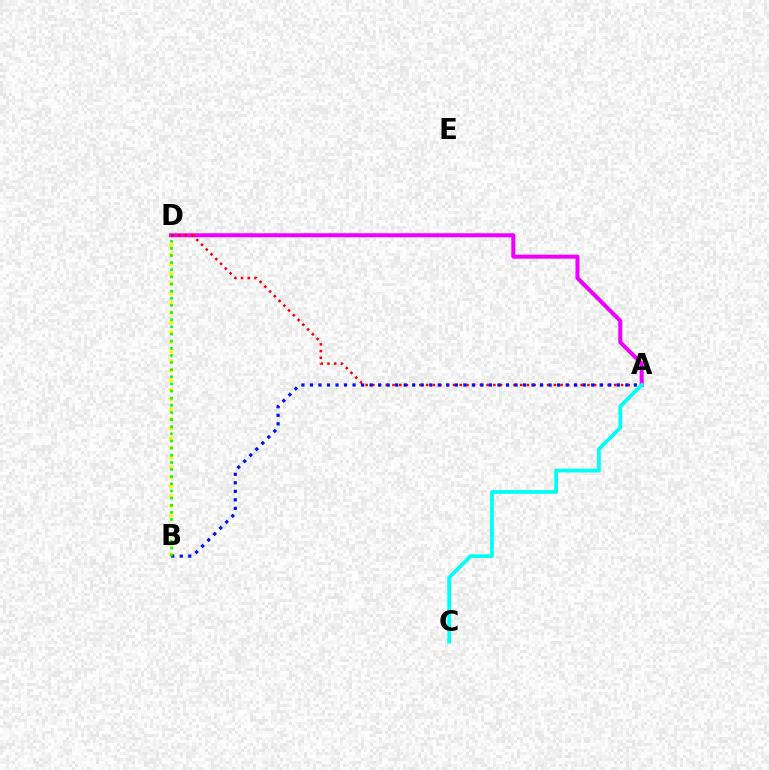{('B', 'D'): [{'color': '#fcf500', 'line_style': 'dotted', 'thickness': 2.62}, {'color': '#08ff00', 'line_style': 'dotted', 'thickness': 1.94}], ('A', 'D'): [{'color': '#ee00ff', 'line_style': 'solid', 'thickness': 2.89}, {'color': '#ff0000', 'line_style': 'dotted', 'thickness': 1.83}], ('A', 'B'): [{'color': '#0010ff', 'line_style': 'dotted', 'thickness': 2.32}], ('A', 'C'): [{'color': '#00fff6', 'line_style': 'solid', 'thickness': 2.69}]}